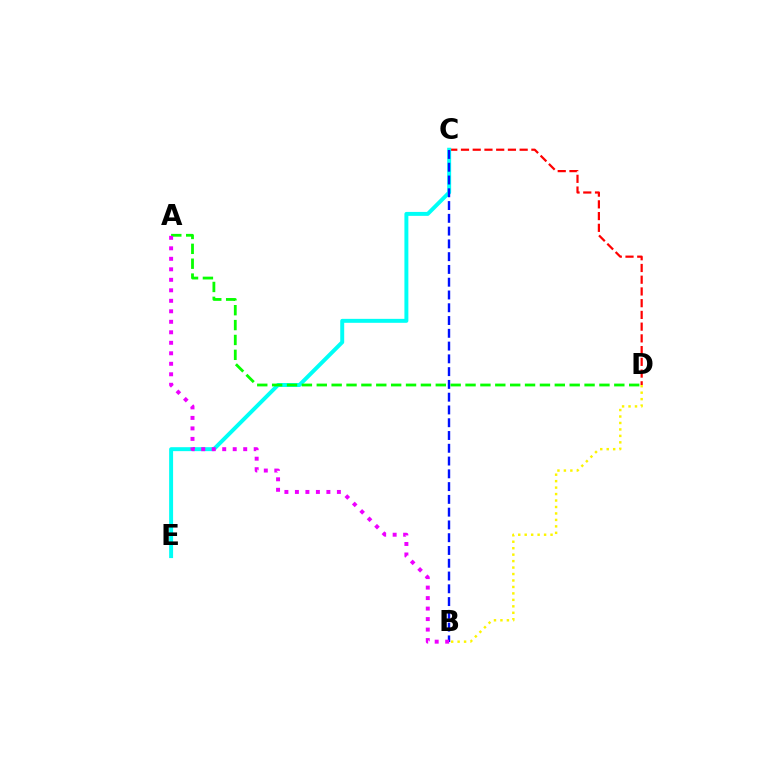{('C', 'D'): [{'color': '#ff0000', 'line_style': 'dashed', 'thickness': 1.59}], ('B', 'D'): [{'color': '#fcf500', 'line_style': 'dotted', 'thickness': 1.76}], ('C', 'E'): [{'color': '#00fff6', 'line_style': 'solid', 'thickness': 2.85}], ('B', 'C'): [{'color': '#0010ff', 'line_style': 'dashed', 'thickness': 1.74}], ('A', 'D'): [{'color': '#08ff00', 'line_style': 'dashed', 'thickness': 2.02}], ('A', 'B'): [{'color': '#ee00ff', 'line_style': 'dotted', 'thickness': 2.85}]}